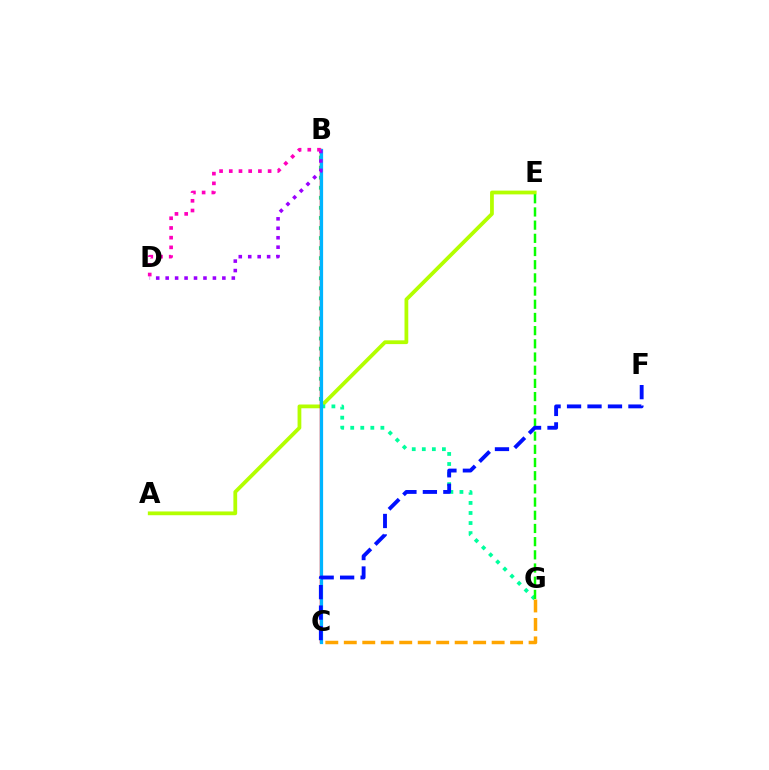{('A', 'E'): [{'color': '#b3ff00', 'line_style': 'solid', 'thickness': 2.71}], ('B', 'G'): [{'color': '#00ff9d', 'line_style': 'dotted', 'thickness': 2.73}], ('B', 'C'): [{'color': '#ff0000', 'line_style': 'solid', 'thickness': 1.76}, {'color': '#00b5ff', 'line_style': 'solid', 'thickness': 2.32}], ('E', 'G'): [{'color': '#08ff00', 'line_style': 'dashed', 'thickness': 1.79}], ('B', 'D'): [{'color': '#9b00ff', 'line_style': 'dotted', 'thickness': 2.57}, {'color': '#ff00bd', 'line_style': 'dotted', 'thickness': 2.64}], ('C', 'F'): [{'color': '#0010ff', 'line_style': 'dashed', 'thickness': 2.78}], ('C', 'G'): [{'color': '#ffa500', 'line_style': 'dashed', 'thickness': 2.51}]}